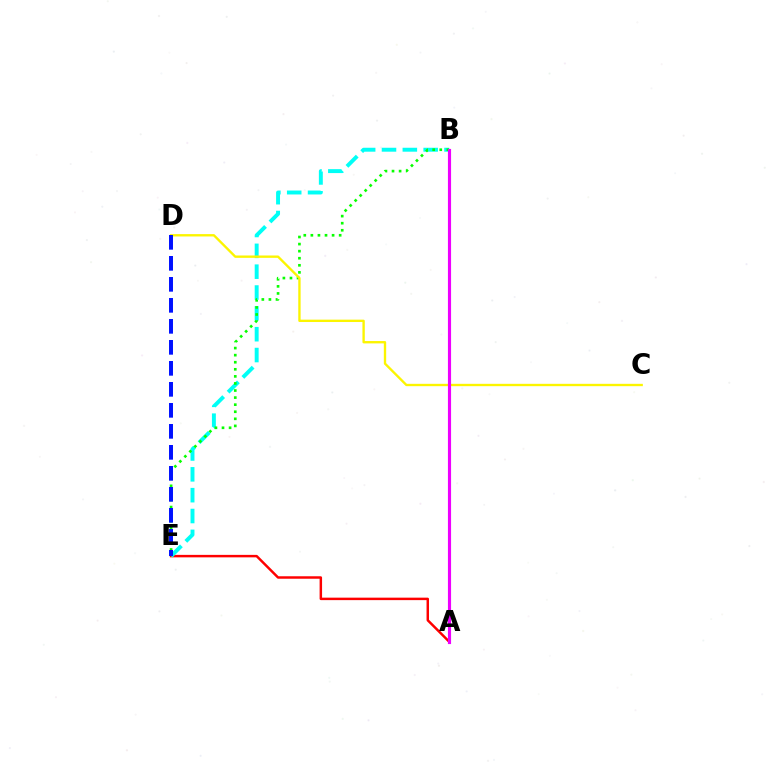{('A', 'E'): [{'color': '#ff0000', 'line_style': 'solid', 'thickness': 1.78}], ('B', 'E'): [{'color': '#00fff6', 'line_style': 'dashed', 'thickness': 2.83}, {'color': '#08ff00', 'line_style': 'dotted', 'thickness': 1.92}], ('C', 'D'): [{'color': '#fcf500', 'line_style': 'solid', 'thickness': 1.7}], ('D', 'E'): [{'color': '#0010ff', 'line_style': 'dashed', 'thickness': 2.85}], ('A', 'B'): [{'color': '#ee00ff', 'line_style': 'solid', 'thickness': 2.26}]}